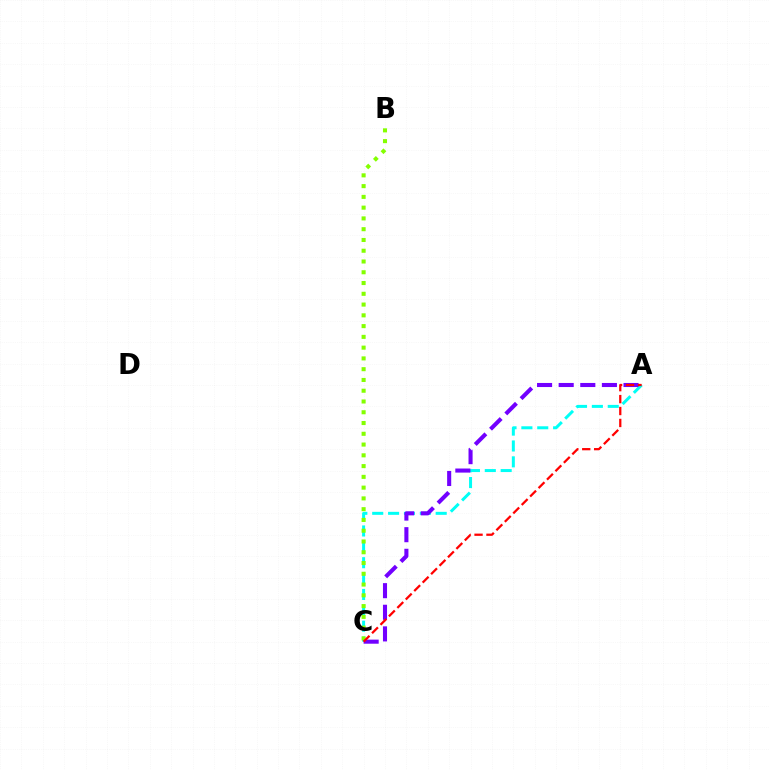{('A', 'C'): [{'color': '#00fff6', 'line_style': 'dashed', 'thickness': 2.16}, {'color': '#7200ff', 'line_style': 'dashed', 'thickness': 2.94}, {'color': '#ff0000', 'line_style': 'dashed', 'thickness': 1.62}], ('B', 'C'): [{'color': '#84ff00', 'line_style': 'dotted', 'thickness': 2.93}]}